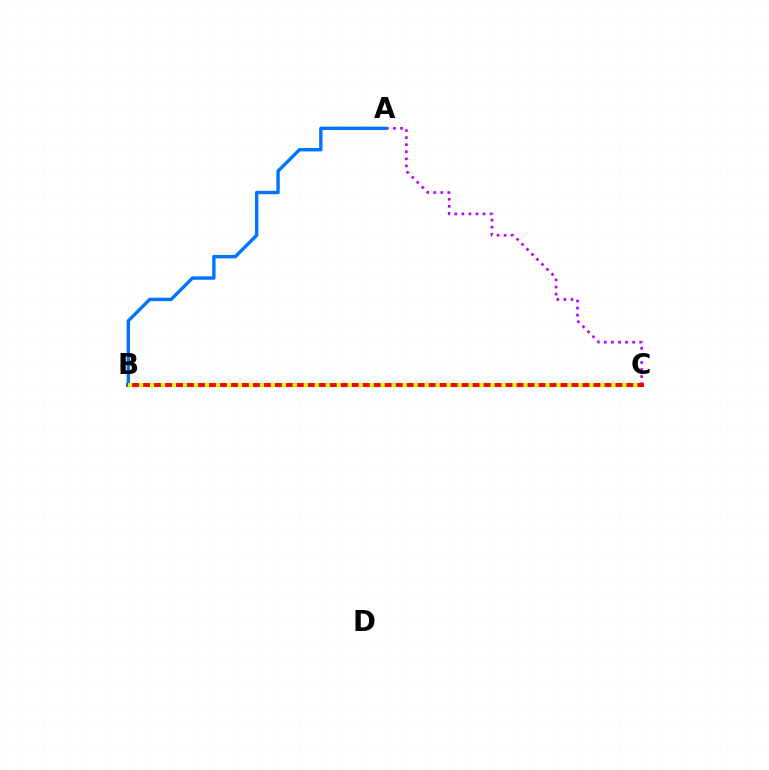{('A', 'C'): [{'color': '#b900ff', 'line_style': 'dotted', 'thickness': 1.92}], ('B', 'C'): [{'color': '#00ff5c', 'line_style': 'solid', 'thickness': 1.51}, {'color': '#ff0000', 'line_style': 'solid', 'thickness': 2.86}, {'color': '#d1ff00', 'line_style': 'dotted', 'thickness': 2.98}], ('A', 'B'): [{'color': '#0074ff', 'line_style': 'solid', 'thickness': 2.44}]}